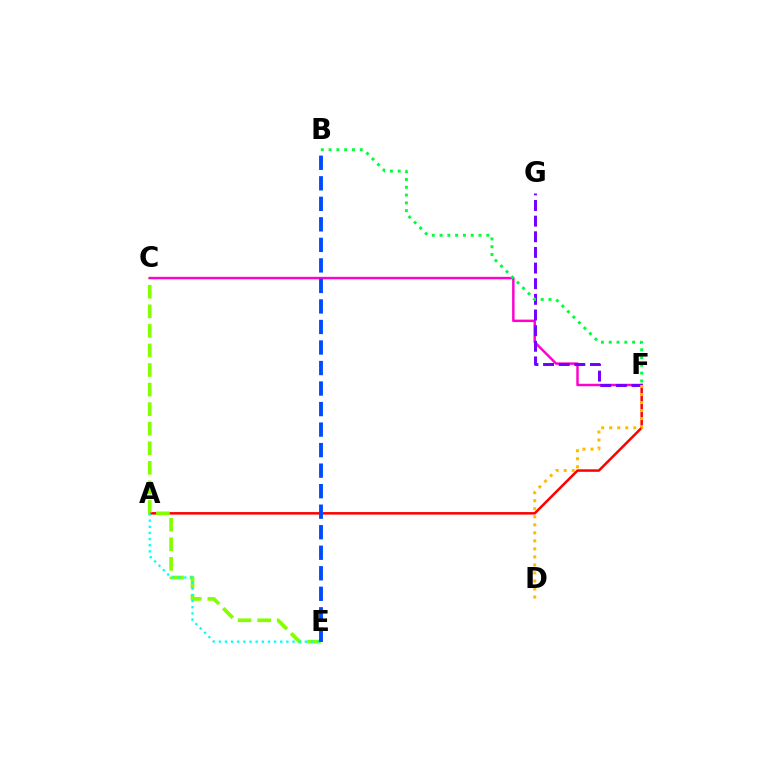{('A', 'F'): [{'color': '#ff0000', 'line_style': 'solid', 'thickness': 1.81}], ('C', 'E'): [{'color': '#84ff00', 'line_style': 'dashed', 'thickness': 2.66}], ('A', 'E'): [{'color': '#00fff6', 'line_style': 'dotted', 'thickness': 1.67}], ('C', 'F'): [{'color': '#ff00cf', 'line_style': 'solid', 'thickness': 1.76}], ('B', 'E'): [{'color': '#004bff', 'line_style': 'dashed', 'thickness': 2.79}], ('F', 'G'): [{'color': '#7200ff', 'line_style': 'dashed', 'thickness': 2.12}], ('B', 'F'): [{'color': '#00ff39', 'line_style': 'dotted', 'thickness': 2.12}], ('D', 'F'): [{'color': '#ffbd00', 'line_style': 'dotted', 'thickness': 2.18}]}